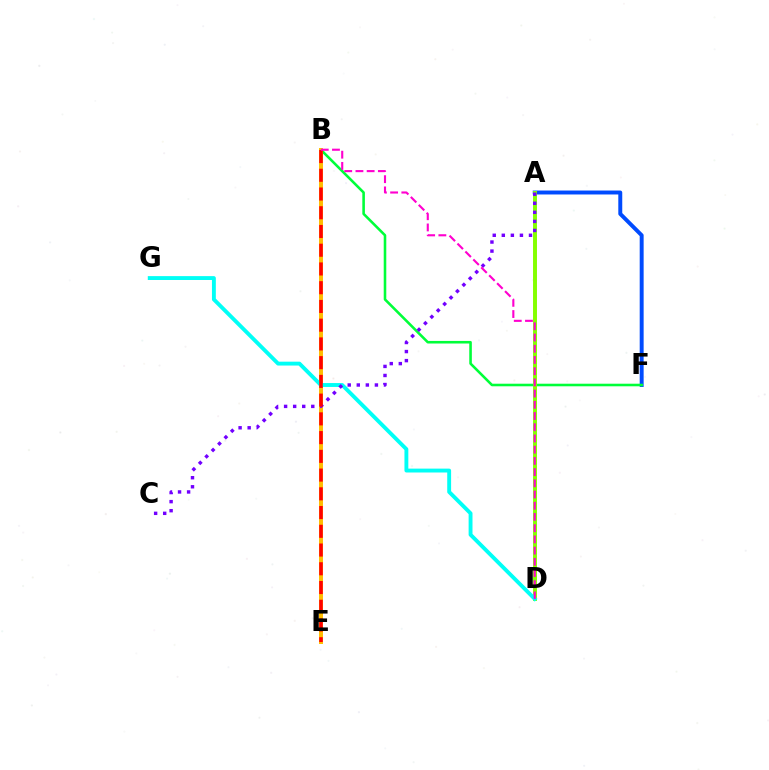{('A', 'F'): [{'color': '#004bff', 'line_style': 'solid', 'thickness': 2.84}], ('B', 'F'): [{'color': '#00ff39', 'line_style': 'solid', 'thickness': 1.86}], ('B', 'E'): [{'color': '#ffbd00', 'line_style': 'solid', 'thickness': 2.86}, {'color': '#ff0000', 'line_style': 'dashed', 'thickness': 2.55}], ('A', 'D'): [{'color': '#84ff00', 'line_style': 'solid', 'thickness': 2.83}], ('D', 'G'): [{'color': '#00fff6', 'line_style': 'solid', 'thickness': 2.79}], ('A', 'C'): [{'color': '#7200ff', 'line_style': 'dotted', 'thickness': 2.46}], ('B', 'D'): [{'color': '#ff00cf', 'line_style': 'dashed', 'thickness': 1.52}]}